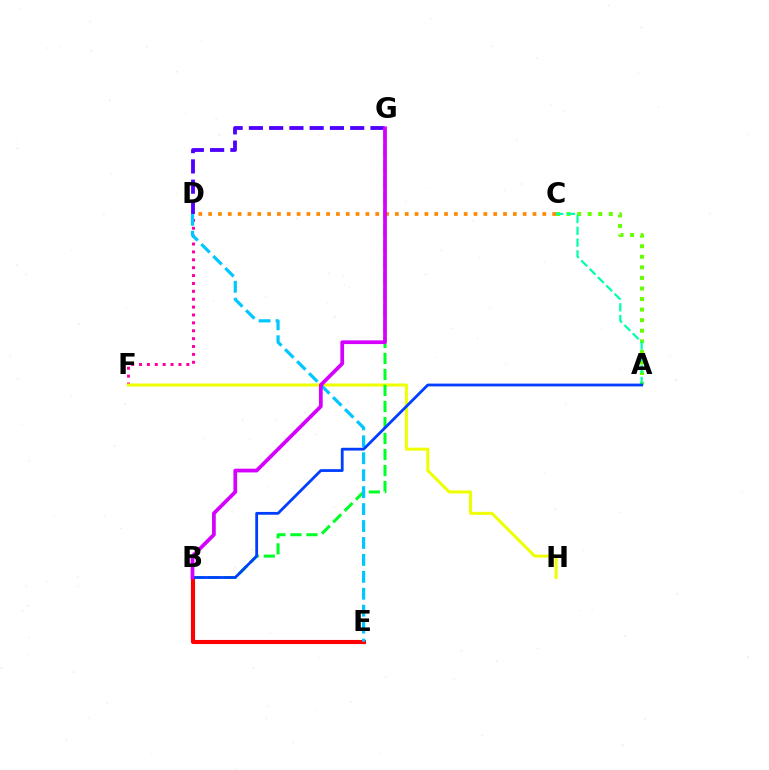{('D', 'F'): [{'color': '#ff00a0', 'line_style': 'dotted', 'thickness': 2.14}], ('A', 'C'): [{'color': '#66ff00', 'line_style': 'dotted', 'thickness': 2.87}, {'color': '#00ffaf', 'line_style': 'dashed', 'thickness': 1.6}], ('F', 'H'): [{'color': '#eeff00', 'line_style': 'solid', 'thickness': 2.17}], ('D', 'G'): [{'color': '#4f00ff', 'line_style': 'dashed', 'thickness': 2.75}], ('C', 'D'): [{'color': '#ff8800', 'line_style': 'dotted', 'thickness': 2.67}], ('B', 'E'): [{'color': '#ff0000', 'line_style': 'solid', 'thickness': 2.96}], ('B', 'G'): [{'color': '#00ff27', 'line_style': 'dashed', 'thickness': 2.18}, {'color': '#d600ff', 'line_style': 'solid', 'thickness': 2.69}], ('D', 'E'): [{'color': '#00c7ff', 'line_style': 'dashed', 'thickness': 2.3}], ('A', 'B'): [{'color': '#003fff', 'line_style': 'solid', 'thickness': 2.01}]}